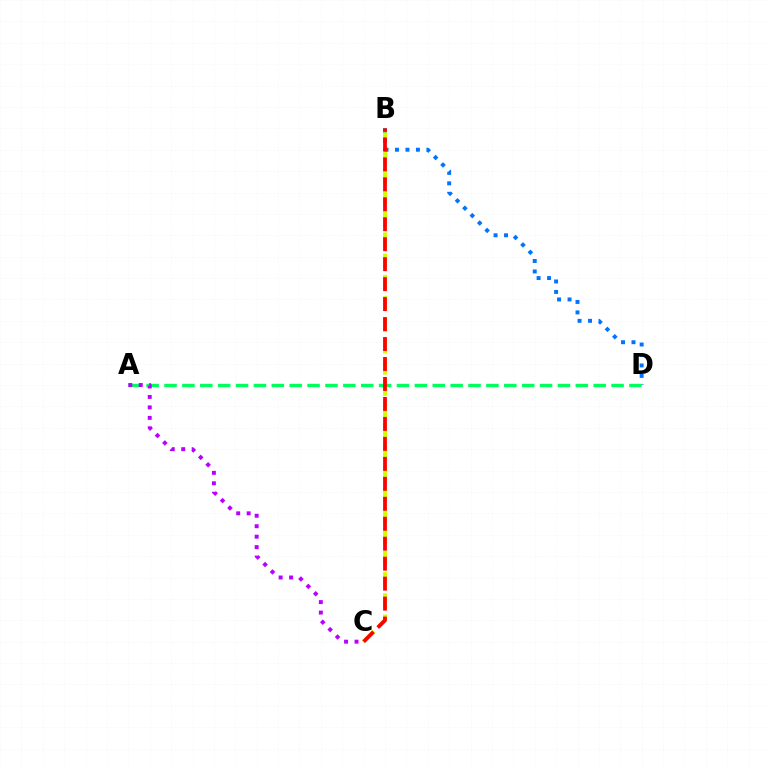{('B', 'C'): [{'color': '#d1ff00', 'line_style': 'dashed', 'thickness': 2.88}, {'color': '#ff0000', 'line_style': 'dashed', 'thickness': 2.71}], ('B', 'D'): [{'color': '#0074ff', 'line_style': 'dotted', 'thickness': 2.84}], ('A', 'D'): [{'color': '#00ff5c', 'line_style': 'dashed', 'thickness': 2.43}], ('A', 'C'): [{'color': '#b900ff', 'line_style': 'dotted', 'thickness': 2.84}]}